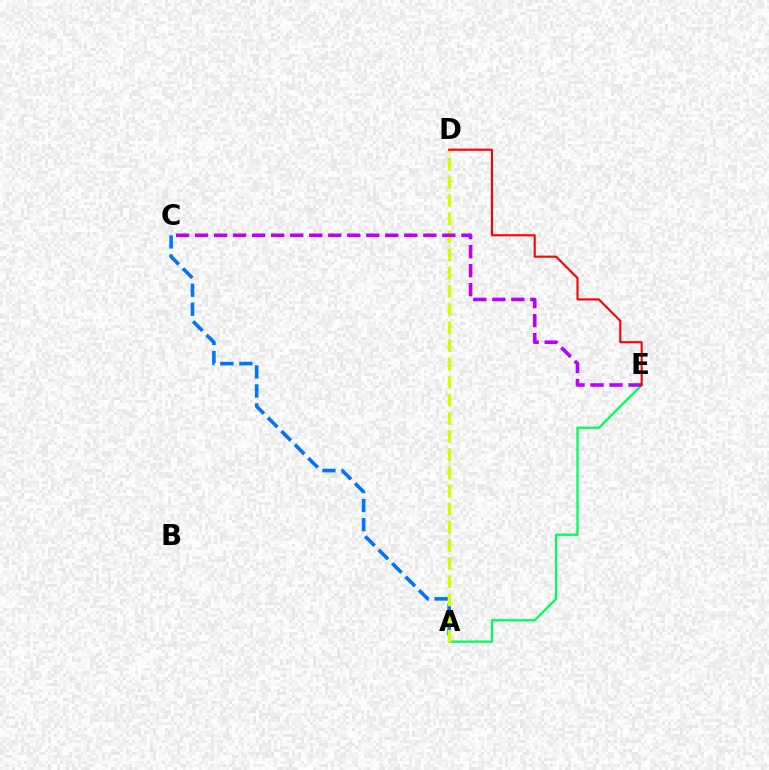{('A', 'C'): [{'color': '#0074ff', 'line_style': 'dashed', 'thickness': 2.59}], ('A', 'E'): [{'color': '#00ff5c', 'line_style': 'solid', 'thickness': 1.67}], ('A', 'D'): [{'color': '#d1ff00', 'line_style': 'dashed', 'thickness': 2.47}], ('C', 'E'): [{'color': '#b900ff', 'line_style': 'dashed', 'thickness': 2.58}], ('D', 'E'): [{'color': '#ff0000', 'line_style': 'solid', 'thickness': 1.52}]}